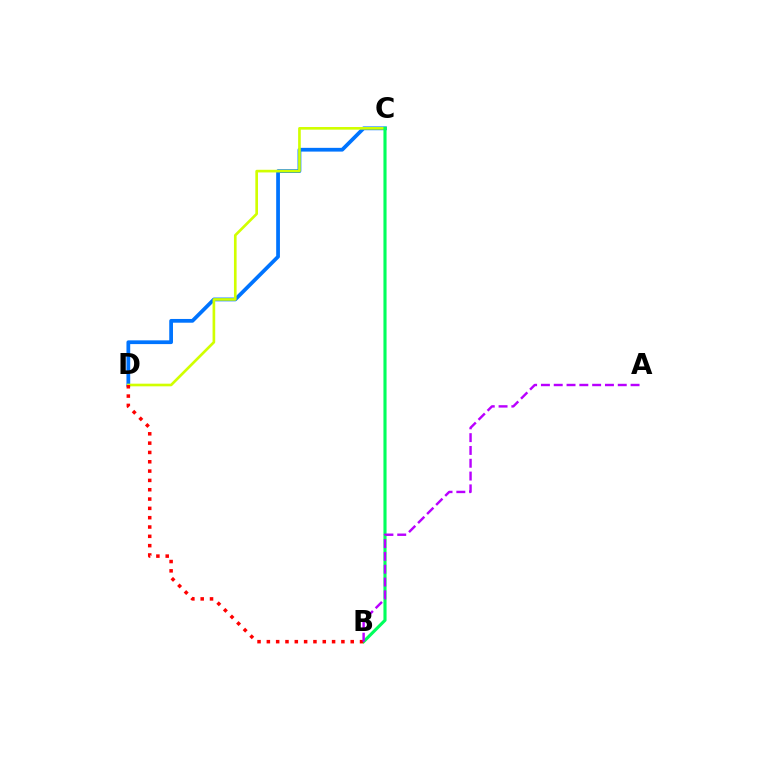{('C', 'D'): [{'color': '#0074ff', 'line_style': 'solid', 'thickness': 2.7}, {'color': '#d1ff00', 'line_style': 'solid', 'thickness': 1.91}], ('B', 'C'): [{'color': '#00ff5c', 'line_style': 'solid', 'thickness': 2.25}], ('B', 'D'): [{'color': '#ff0000', 'line_style': 'dotted', 'thickness': 2.53}], ('A', 'B'): [{'color': '#b900ff', 'line_style': 'dashed', 'thickness': 1.74}]}